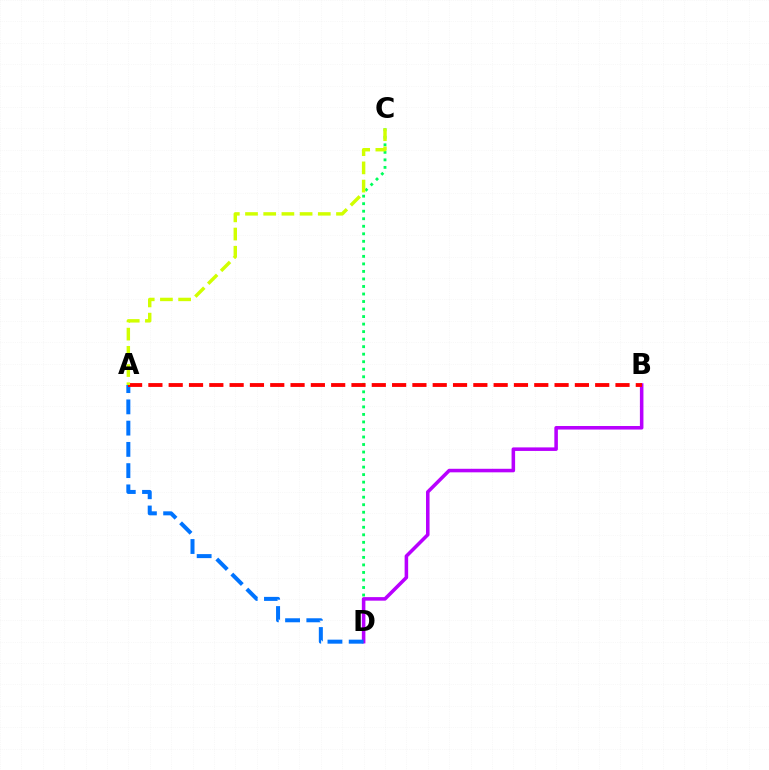{('C', 'D'): [{'color': '#00ff5c', 'line_style': 'dotted', 'thickness': 2.04}], ('B', 'D'): [{'color': '#b900ff', 'line_style': 'solid', 'thickness': 2.55}], ('A', 'D'): [{'color': '#0074ff', 'line_style': 'dashed', 'thickness': 2.89}], ('A', 'B'): [{'color': '#ff0000', 'line_style': 'dashed', 'thickness': 2.76}], ('A', 'C'): [{'color': '#d1ff00', 'line_style': 'dashed', 'thickness': 2.47}]}